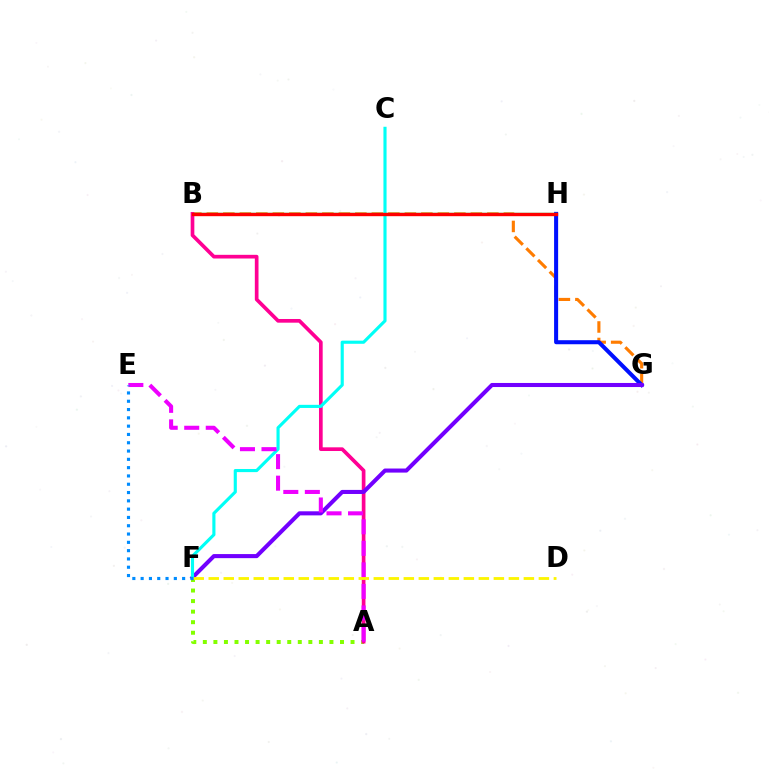{('A', 'F'): [{'color': '#84ff00', 'line_style': 'dotted', 'thickness': 2.87}], ('B', 'G'): [{'color': '#ff7c00', 'line_style': 'dashed', 'thickness': 2.24}], ('B', 'H'): [{'color': '#08ff00', 'line_style': 'solid', 'thickness': 2.02}, {'color': '#00ff74', 'line_style': 'solid', 'thickness': 1.71}, {'color': '#ff0000', 'line_style': 'solid', 'thickness': 2.42}], ('G', 'H'): [{'color': '#0010ff', 'line_style': 'solid', 'thickness': 2.91}], ('A', 'B'): [{'color': '#ff0094', 'line_style': 'solid', 'thickness': 2.65}], ('F', 'G'): [{'color': '#7200ff', 'line_style': 'solid', 'thickness': 2.93}], ('C', 'F'): [{'color': '#00fff6', 'line_style': 'solid', 'thickness': 2.25}], ('A', 'E'): [{'color': '#ee00ff', 'line_style': 'dashed', 'thickness': 2.93}], ('D', 'F'): [{'color': '#fcf500', 'line_style': 'dashed', 'thickness': 2.04}], ('E', 'F'): [{'color': '#008cff', 'line_style': 'dotted', 'thickness': 2.25}]}